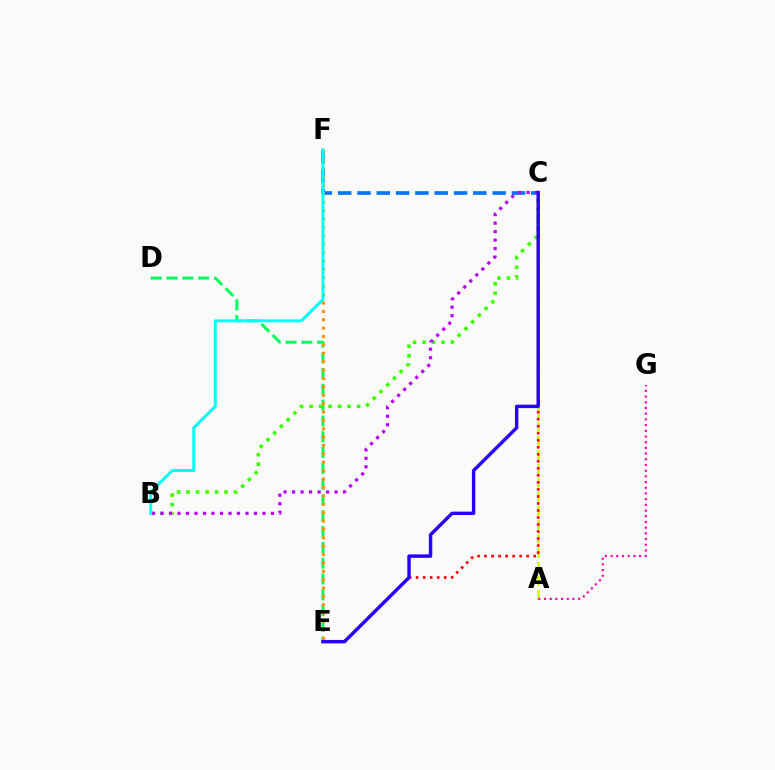{('A', 'C'): [{'color': '#d1ff00', 'line_style': 'dashed', 'thickness': 1.9}], ('D', 'E'): [{'color': '#00ff5c', 'line_style': 'dashed', 'thickness': 2.15}], ('B', 'C'): [{'color': '#3dff00', 'line_style': 'dotted', 'thickness': 2.58}, {'color': '#b900ff', 'line_style': 'dotted', 'thickness': 2.31}], ('C', 'E'): [{'color': '#ff0000', 'line_style': 'dotted', 'thickness': 1.91}, {'color': '#2500ff', 'line_style': 'solid', 'thickness': 2.46}], ('A', 'G'): [{'color': '#ff00ac', 'line_style': 'dotted', 'thickness': 1.55}], ('C', 'F'): [{'color': '#0074ff', 'line_style': 'dashed', 'thickness': 2.62}], ('E', 'F'): [{'color': '#ff9400', 'line_style': 'dotted', 'thickness': 2.28}], ('B', 'F'): [{'color': '#00fff6', 'line_style': 'solid', 'thickness': 2.11}]}